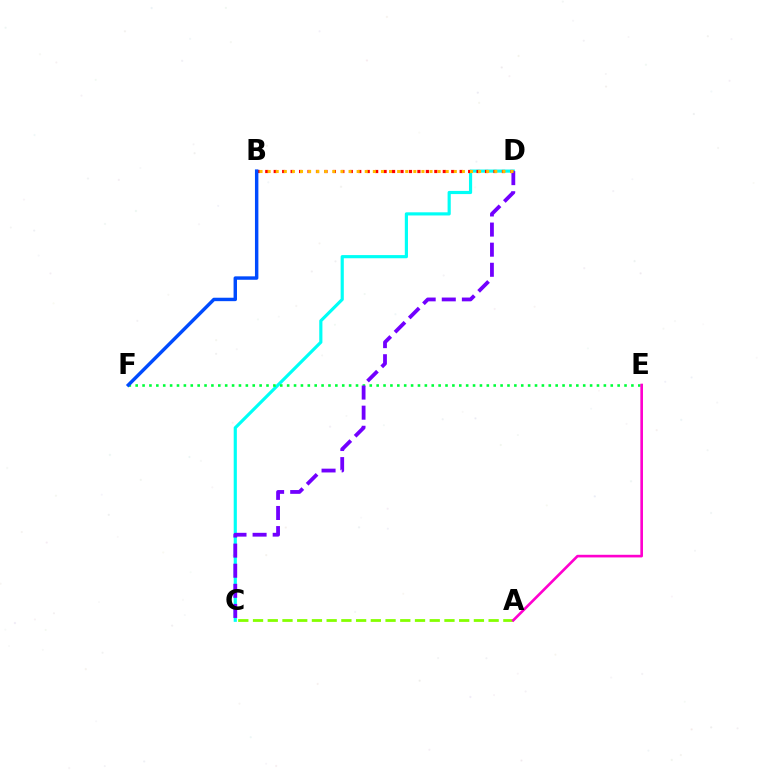{('C', 'D'): [{'color': '#00fff6', 'line_style': 'solid', 'thickness': 2.28}, {'color': '#7200ff', 'line_style': 'dashed', 'thickness': 2.73}], ('B', 'D'): [{'color': '#ff0000', 'line_style': 'dotted', 'thickness': 2.3}, {'color': '#ffbd00', 'line_style': 'dotted', 'thickness': 2.2}], ('E', 'F'): [{'color': '#00ff39', 'line_style': 'dotted', 'thickness': 1.87}], ('A', 'C'): [{'color': '#84ff00', 'line_style': 'dashed', 'thickness': 2.0}], ('A', 'E'): [{'color': '#ff00cf', 'line_style': 'solid', 'thickness': 1.9}], ('B', 'F'): [{'color': '#004bff', 'line_style': 'solid', 'thickness': 2.47}]}